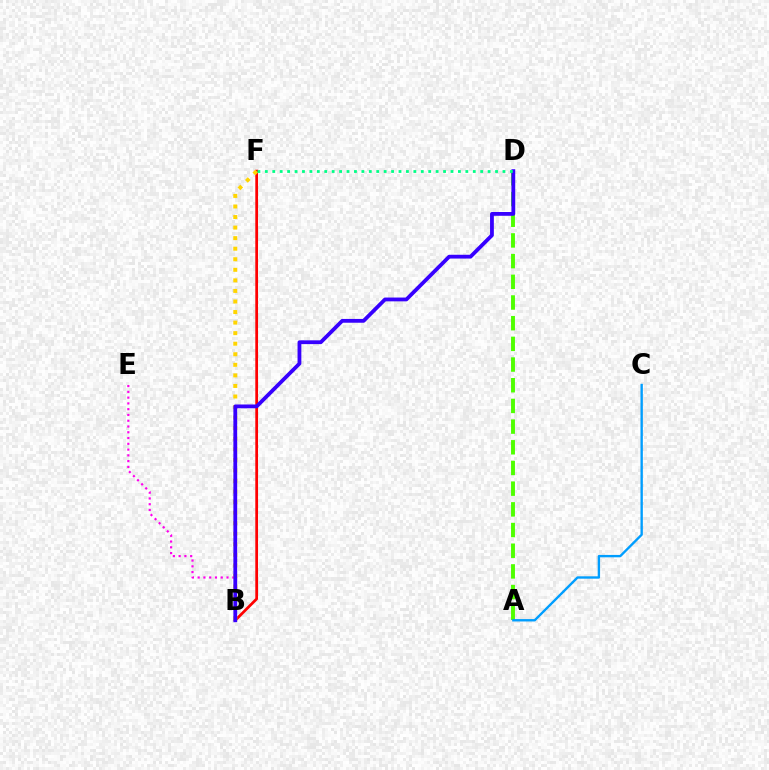{('A', 'D'): [{'color': '#4fff00', 'line_style': 'dashed', 'thickness': 2.81}], ('B', 'F'): [{'color': '#ff0000', 'line_style': 'solid', 'thickness': 1.98}, {'color': '#ffd500', 'line_style': 'dotted', 'thickness': 2.87}], ('B', 'E'): [{'color': '#ff00ed', 'line_style': 'dotted', 'thickness': 1.57}], ('B', 'D'): [{'color': '#3700ff', 'line_style': 'solid', 'thickness': 2.73}], ('D', 'F'): [{'color': '#00ff86', 'line_style': 'dotted', 'thickness': 2.02}], ('A', 'C'): [{'color': '#009eff', 'line_style': 'solid', 'thickness': 1.71}]}